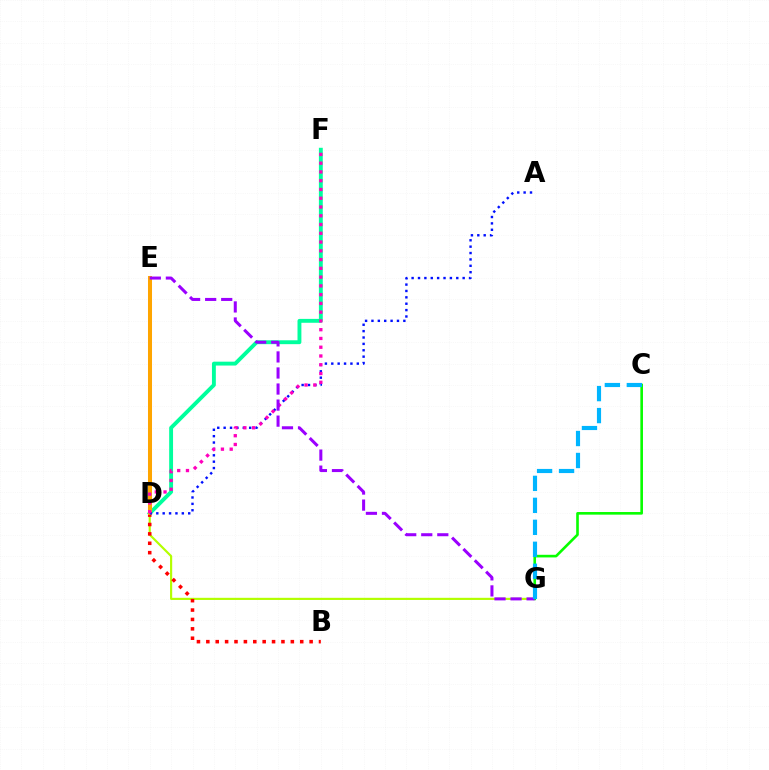{('D', 'F'): [{'color': '#00ff9d', 'line_style': 'solid', 'thickness': 2.79}, {'color': '#ff00bd', 'line_style': 'dotted', 'thickness': 2.38}], ('D', 'G'): [{'color': '#b3ff00', 'line_style': 'solid', 'thickness': 1.56}], ('C', 'G'): [{'color': '#08ff00', 'line_style': 'solid', 'thickness': 1.89}, {'color': '#00b5ff', 'line_style': 'dashed', 'thickness': 2.98}], ('B', 'D'): [{'color': '#ff0000', 'line_style': 'dotted', 'thickness': 2.55}], ('D', 'E'): [{'color': '#ffa500', 'line_style': 'solid', 'thickness': 2.9}], ('A', 'D'): [{'color': '#0010ff', 'line_style': 'dotted', 'thickness': 1.73}], ('E', 'G'): [{'color': '#9b00ff', 'line_style': 'dashed', 'thickness': 2.18}]}